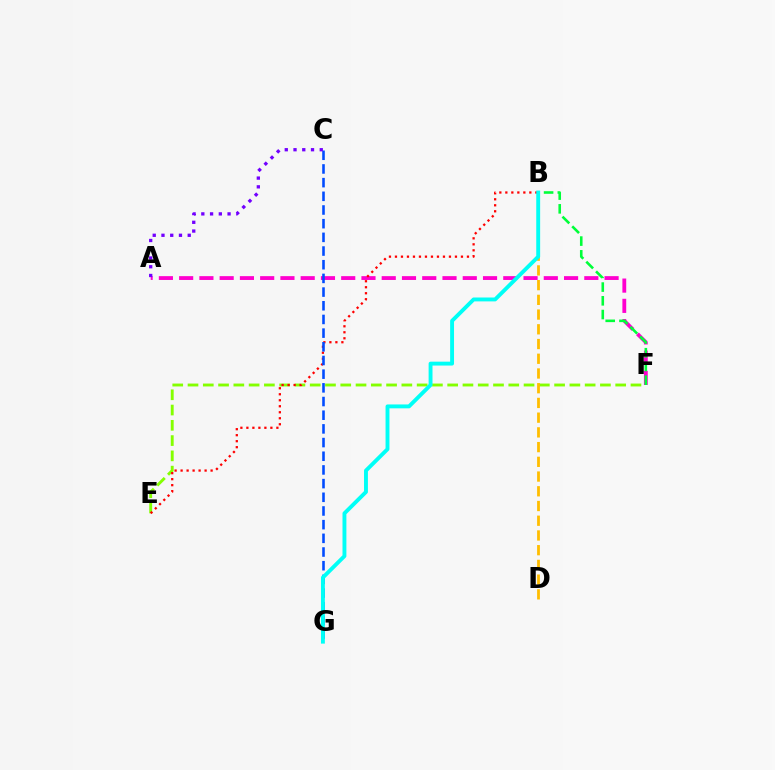{('E', 'F'): [{'color': '#84ff00', 'line_style': 'dashed', 'thickness': 2.08}], ('B', 'D'): [{'color': '#ffbd00', 'line_style': 'dashed', 'thickness': 2.0}], ('A', 'F'): [{'color': '#ff00cf', 'line_style': 'dashed', 'thickness': 2.75}], ('B', 'E'): [{'color': '#ff0000', 'line_style': 'dotted', 'thickness': 1.63}], ('C', 'G'): [{'color': '#004bff', 'line_style': 'dashed', 'thickness': 1.86}], ('A', 'C'): [{'color': '#7200ff', 'line_style': 'dotted', 'thickness': 2.38}], ('B', 'F'): [{'color': '#00ff39', 'line_style': 'dashed', 'thickness': 1.87}], ('B', 'G'): [{'color': '#00fff6', 'line_style': 'solid', 'thickness': 2.8}]}